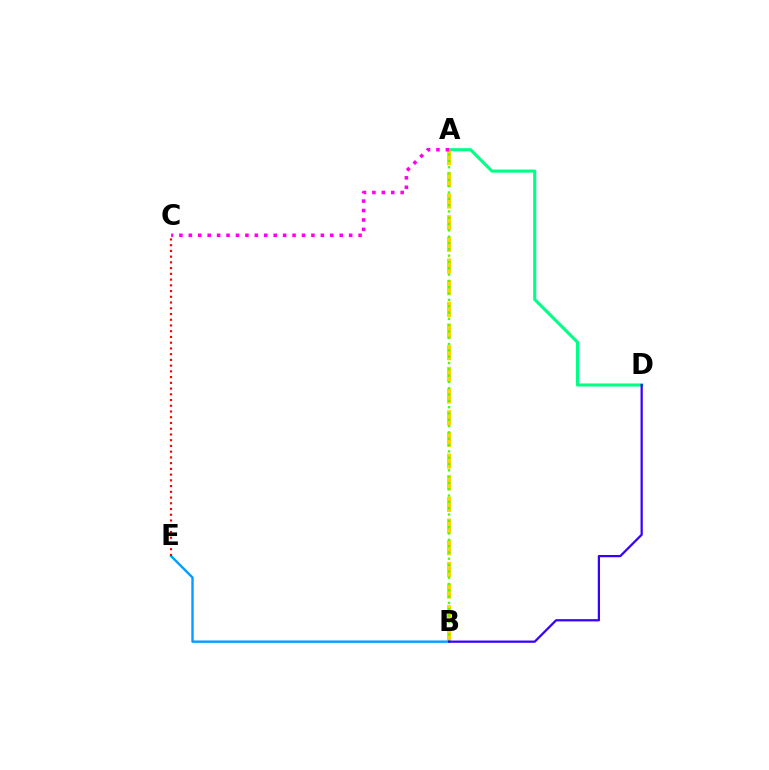{('A', 'D'): [{'color': '#00ff86', 'line_style': 'solid', 'thickness': 2.23}], ('A', 'B'): [{'color': '#ffd500', 'line_style': 'dashed', 'thickness': 2.94}, {'color': '#4fff00', 'line_style': 'dotted', 'thickness': 1.72}], ('A', 'C'): [{'color': '#ff00ed', 'line_style': 'dotted', 'thickness': 2.56}], ('B', 'E'): [{'color': '#009eff', 'line_style': 'solid', 'thickness': 1.71}], ('C', 'E'): [{'color': '#ff0000', 'line_style': 'dotted', 'thickness': 1.56}], ('B', 'D'): [{'color': '#3700ff', 'line_style': 'solid', 'thickness': 1.61}]}